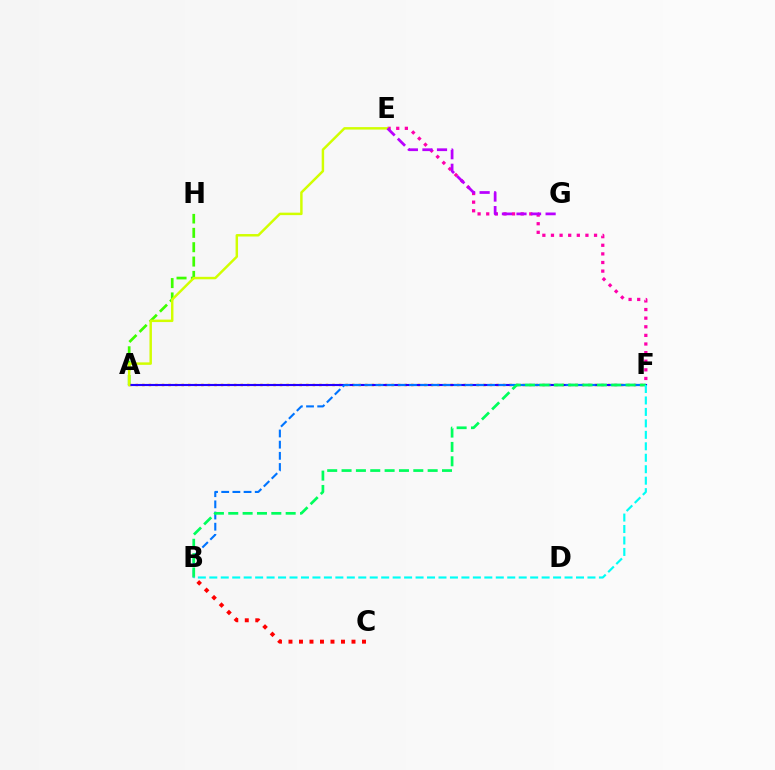{('A', 'H'): [{'color': '#3dff00', 'line_style': 'dashed', 'thickness': 1.95}], ('A', 'F'): [{'color': '#ff9400', 'line_style': 'dotted', 'thickness': 1.78}, {'color': '#2500ff', 'line_style': 'solid', 'thickness': 1.52}], ('B', 'C'): [{'color': '#ff0000', 'line_style': 'dotted', 'thickness': 2.85}], ('E', 'F'): [{'color': '#ff00ac', 'line_style': 'dotted', 'thickness': 2.34}], ('A', 'E'): [{'color': '#d1ff00', 'line_style': 'solid', 'thickness': 1.77}], ('B', 'F'): [{'color': '#0074ff', 'line_style': 'dashed', 'thickness': 1.52}, {'color': '#00ff5c', 'line_style': 'dashed', 'thickness': 1.95}, {'color': '#00fff6', 'line_style': 'dashed', 'thickness': 1.56}], ('E', 'G'): [{'color': '#b900ff', 'line_style': 'dashed', 'thickness': 1.98}]}